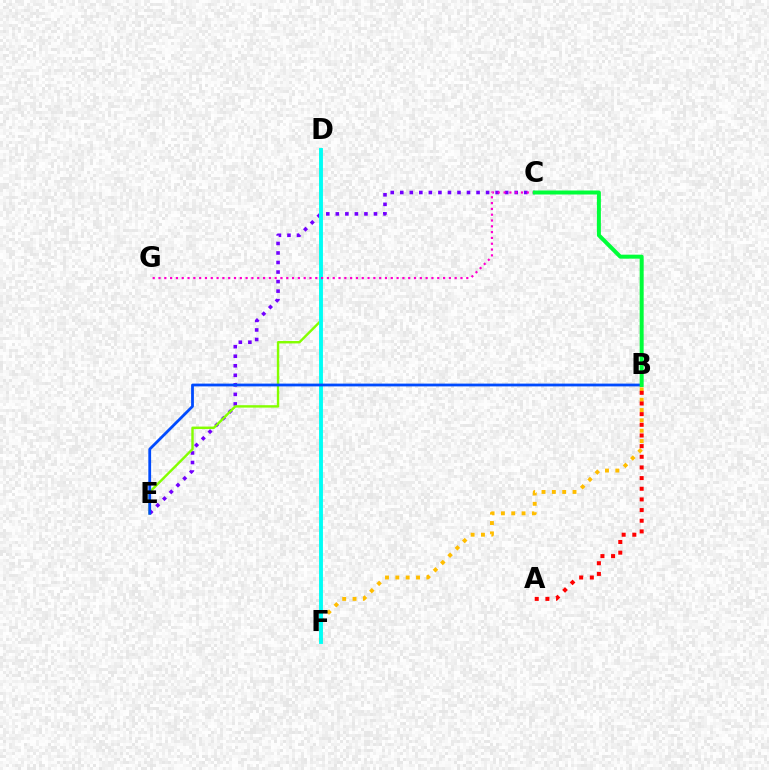{('B', 'F'): [{'color': '#ffbd00', 'line_style': 'dotted', 'thickness': 2.81}], ('C', 'E'): [{'color': '#7200ff', 'line_style': 'dotted', 'thickness': 2.59}], ('D', 'E'): [{'color': '#84ff00', 'line_style': 'solid', 'thickness': 1.74}], ('D', 'F'): [{'color': '#00fff6', 'line_style': 'solid', 'thickness': 2.79}], ('C', 'G'): [{'color': '#ff00cf', 'line_style': 'dotted', 'thickness': 1.58}], ('B', 'E'): [{'color': '#004bff', 'line_style': 'solid', 'thickness': 2.01}], ('B', 'C'): [{'color': '#00ff39', 'line_style': 'solid', 'thickness': 2.87}], ('A', 'B'): [{'color': '#ff0000', 'line_style': 'dotted', 'thickness': 2.9}]}